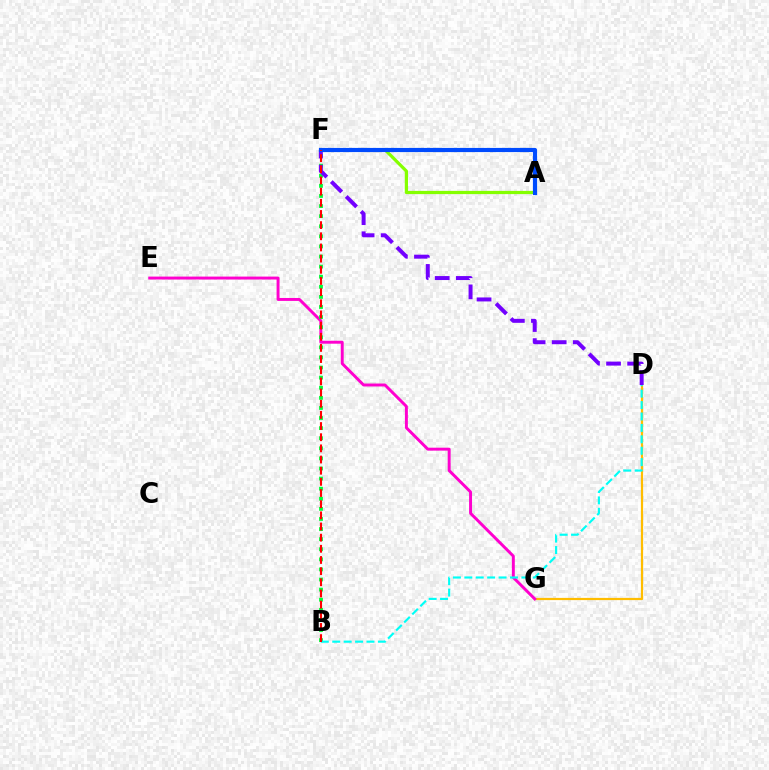{('D', 'G'): [{'color': '#ffbd00', 'line_style': 'solid', 'thickness': 1.6}], ('E', 'G'): [{'color': '#ff00cf', 'line_style': 'solid', 'thickness': 2.12}], ('B', 'F'): [{'color': '#00ff39', 'line_style': 'dotted', 'thickness': 2.74}, {'color': '#ff0000', 'line_style': 'dashed', 'thickness': 1.52}], ('A', 'F'): [{'color': '#84ff00', 'line_style': 'solid', 'thickness': 2.32}, {'color': '#004bff', 'line_style': 'solid', 'thickness': 3.0}], ('D', 'F'): [{'color': '#7200ff', 'line_style': 'dashed', 'thickness': 2.86}], ('B', 'D'): [{'color': '#00fff6', 'line_style': 'dashed', 'thickness': 1.55}]}